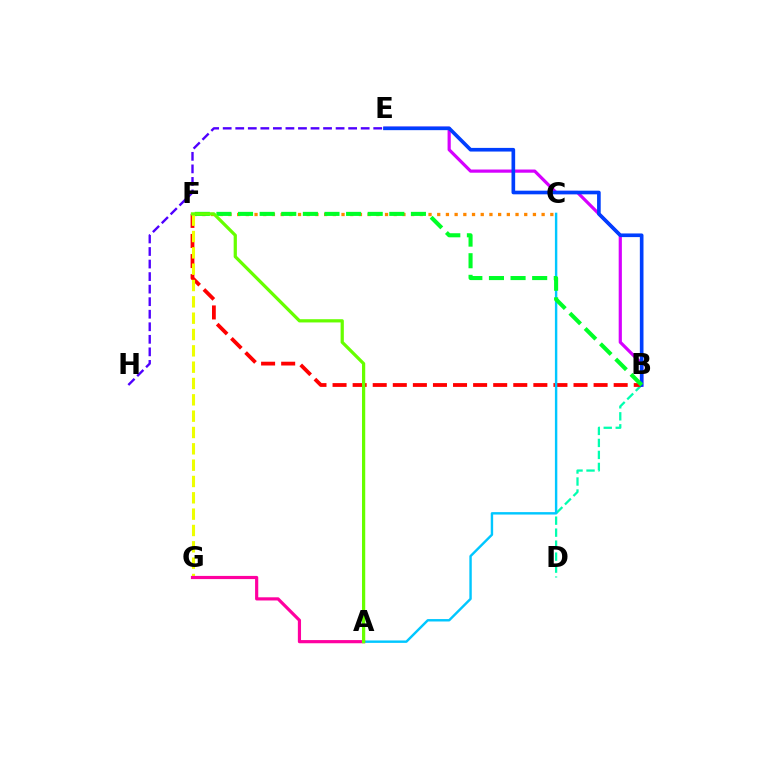{('E', 'H'): [{'color': '#4f00ff', 'line_style': 'dashed', 'thickness': 1.7}], ('C', 'F'): [{'color': '#ff8800', 'line_style': 'dotted', 'thickness': 2.36}], ('B', 'E'): [{'color': '#d600ff', 'line_style': 'solid', 'thickness': 2.3}, {'color': '#003fff', 'line_style': 'solid', 'thickness': 2.63}], ('B', 'D'): [{'color': '#00ffaf', 'line_style': 'dashed', 'thickness': 1.63}], ('B', 'F'): [{'color': '#ff0000', 'line_style': 'dashed', 'thickness': 2.73}, {'color': '#00ff27', 'line_style': 'dashed', 'thickness': 2.94}], ('A', 'C'): [{'color': '#00c7ff', 'line_style': 'solid', 'thickness': 1.74}], ('F', 'G'): [{'color': '#eeff00', 'line_style': 'dashed', 'thickness': 2.22}], ('A', 'G'): [{'color': '#ff00a0', 'line_style': 'solid', 'thickness': 2.29}], ('A', 'F'): [{'color': '#66ff00', 'line_style': 'solid', 'thickness': 2.33}]}